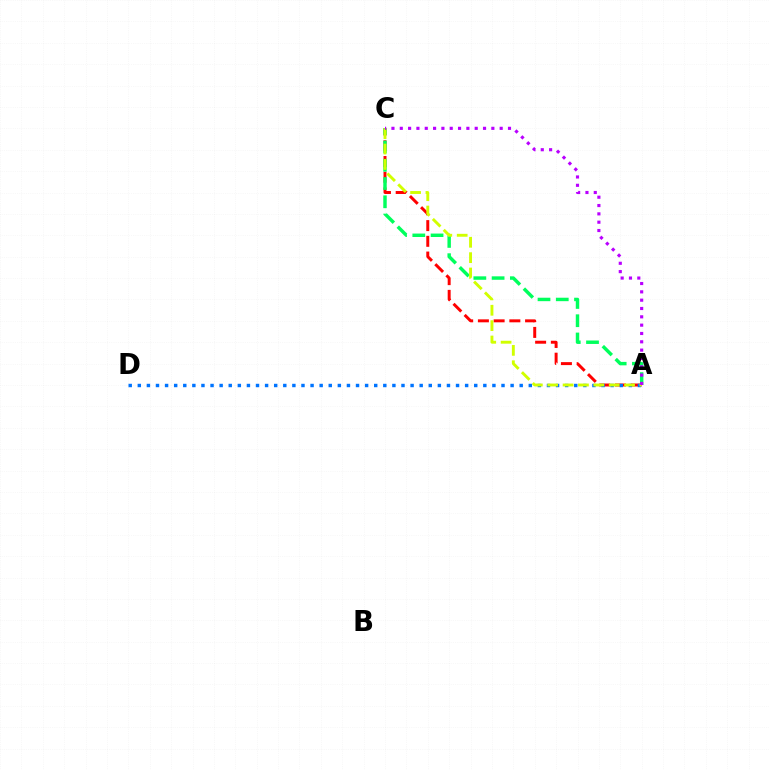{('A', 'C'): [{'color': '#ff0000', 'line_style': 'dashed', 'thickness': 2.14}, {'color': '#00ff5c', 'line_style': 'dashed', 'thickness': 2.48}, {'color': '#d1ff00', 'line_style': 'dashed', 'thickness': 2.09}, {'color': '#b900ff', 'line_style': 'dotted', 'thickness': 2.26}], ('A', 'D'): [{'color': '#0074ff', 'line_style': 'dotted', 'thickness': 2.47}]}